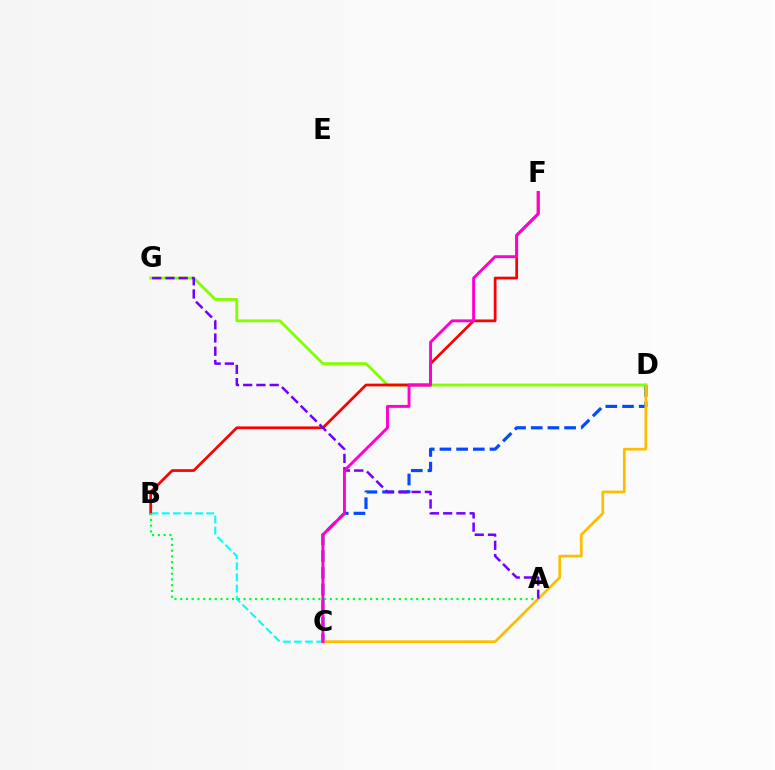{('B', 'C'): [{'color': '#00fff6', 'line_style': 'dashed', 'thickness': 1.51}], ('C', 'D'): [{'color': '#004bff', 'line_style': 'dashed', 'thickness': 2.27}, {'color': '#ffbd00', 'line_style': 'solid', 'thickness': 1.96}], ('D', 'G'): [{'color': '#84ff00', 'line_style': 'solid', 'thickness': 2.05}], ('B', 'F'): [{'color': '#ff0000', 'line_style': 'solid', 'thickness': 1.97}], ('A', 'G'): [{'color': '#7200ff', 'line_style': 'dashed', 'thickness': 1.8}], ('C', 'F'): [{'color': '#ff00cf', 'line_style': 'solid', 'thickness': 2.09}], ('A', 'B'): [{'color': '#00ff39', 'line_style': 'dotted', 'thickness': 1.56}]}